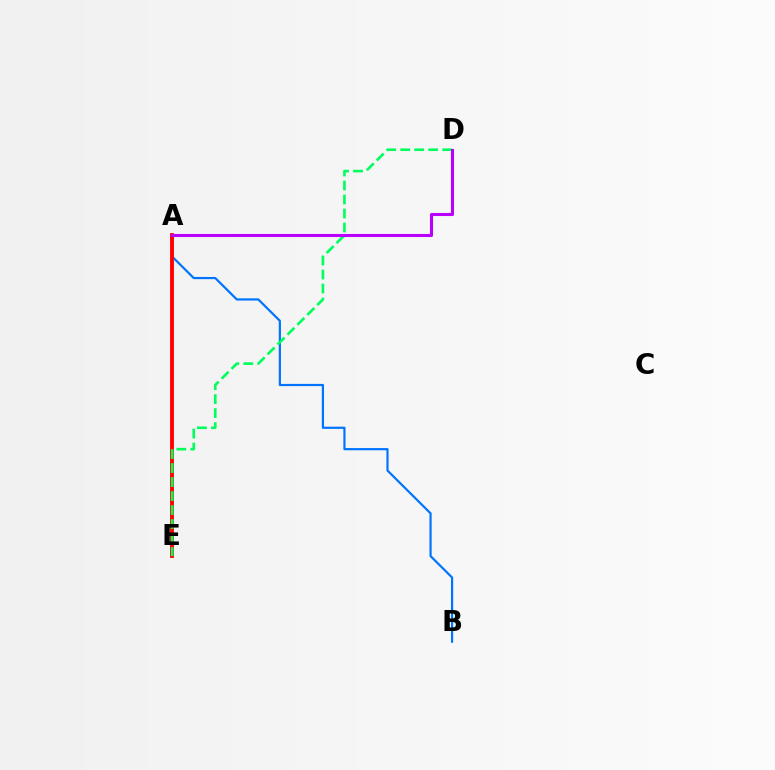{('A', 'B'): [{'color': '#0074ff', 'line_style': 'solid', 'thickness': 1.58}], ('A', 'E'): [{'color': '#d1ff00', 'line_style': 'solid', 'thickness': 1.76}, {'color': '#ff0000', 'line_style': 'solid', 'thickness': 2.78}], ('D', 'E'): [{'color': '#00ff5c', 'line_style': 'dashed', 'thickness': 1.9}], ('A', 'D'): [{'color': '#b900ff', 'line_style': 'solid', 'thickness': 2.22}]}